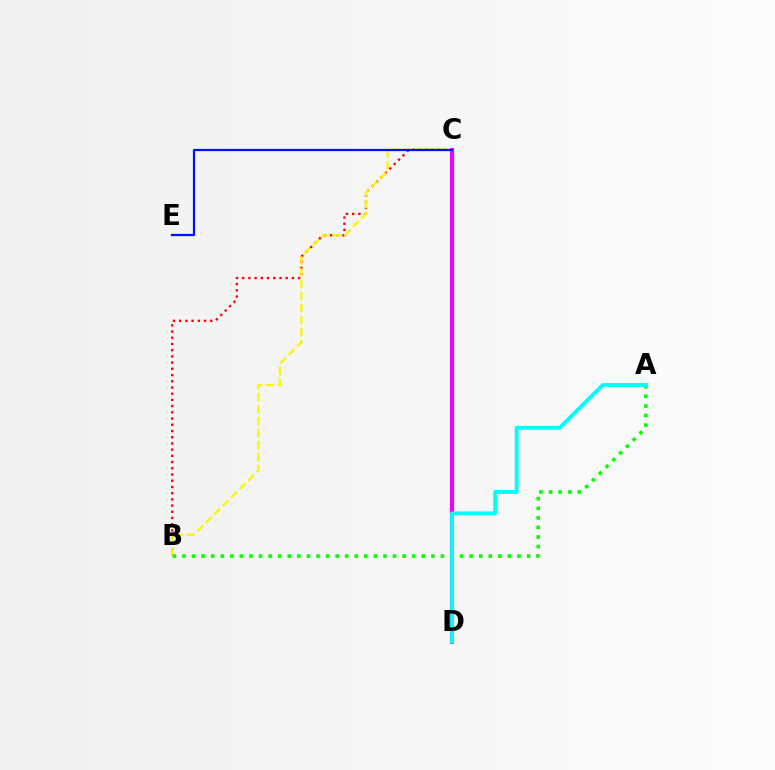{('B', 'C'): [{'color': '#ff0000', 'line_style': 'dotted', 'thickness': 1.69}, {'color': '#fcf500', 'line_style': 'dashed', 'thickness': 1.62}], ('C', 'D'): [{'color': '#ee00ff', 'line_style': 'solid', 'thickness': 2.99}], ('A', 'B'): [{'color': '#08ff00', 'line_style': 'dotted', 'thickness': 2.6}], ('A', 'D'): [{'color': '#00fff6', 'line_style': 'solid', 'thickness': 2.79}], ('C', 'E'): [{'color': '#0010ff', 'line_style': 'solid', 'thickness': 1.62}]}